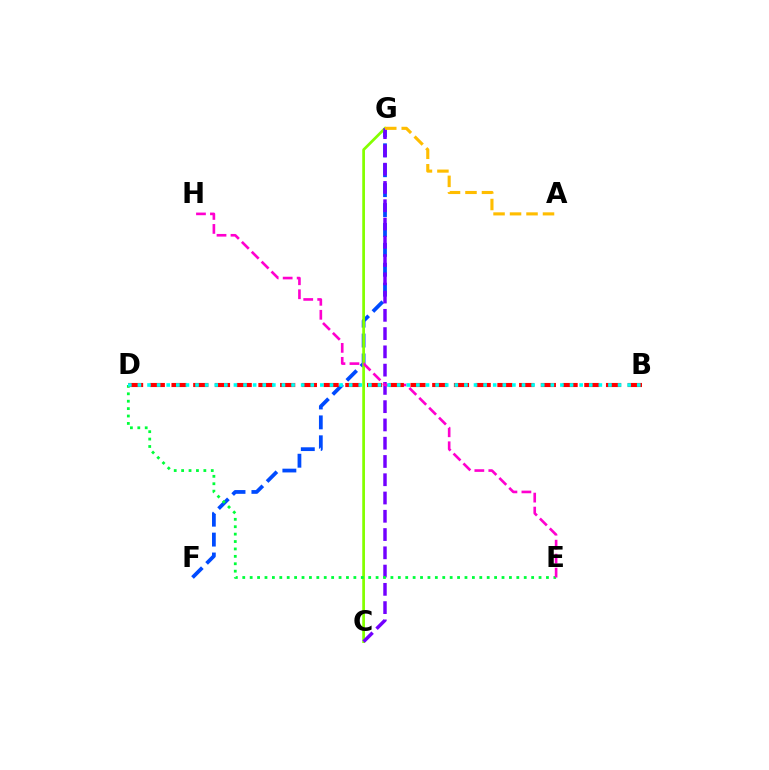{('F', 'G'): [{'color': '#004bff', 'line_style': 'dashed', 'thickness': 2.7}], ('C', 'G'): [{'color': '#84ff00', 'line_style': 'solid', 'thickness': 1.97}, {'color': '#7200ff', 'line_style': 'dashed', 'thickness': 2.48}], ('D', 'E'): [{'color': '#00ff39', 'line_style': 'dotted', 'thickness': 2.01}], ('E', 'H'): [{'color': '#ff00cf', 'line_style': 'dashed', 'thickness': 1.9}], ('B', 'D'): [{'color': '#ff0000', 'line_style': 'dashed', 'thickness': 2.95}, {'color': '#00fff6', 'line_style': 'dotted', 'thickness': 2.61}], ('A', 'G'): [{'color': '#ffbd00', 'line_style': 'dashed', 'thickness': 2.24}]}